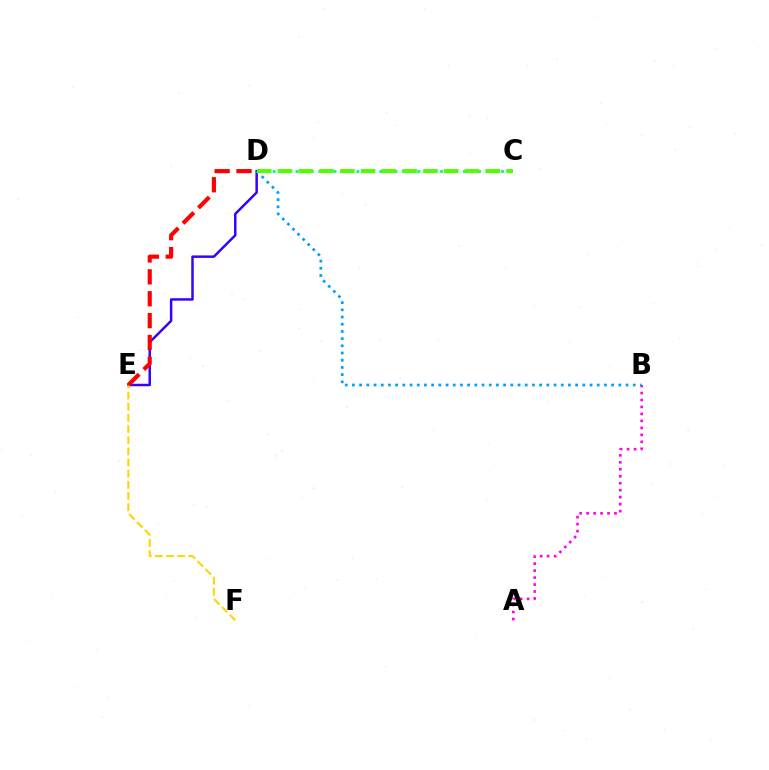{('A', 'B'): [{'color': '#ff00ed', 'line_style': 'dotted', 'thickness': 1.89}], ('D', 'E'): [{'color': '#3700ff', 'line_style': 'solid', 'thickness': 1.78}, {'color': '#ff0000', 'line_style': 'dashed', 'thickness': 2.97}], ('C', 'D'): [{'color': '#00ff86', 'line_style': 'dotted', 'thickness': 2.07}, {'color': '#4fff00', 'line_style': 'dashed', 'thickness': 2.82}], ('E', 'F'): [{'color': '#ffd500', 'line_style': 'dashed', 'thickness': 1.52}], ('B', 'D'): [{'color': '#009eff', 'line_style': 'dotted', 'thickness': 1.96}]}